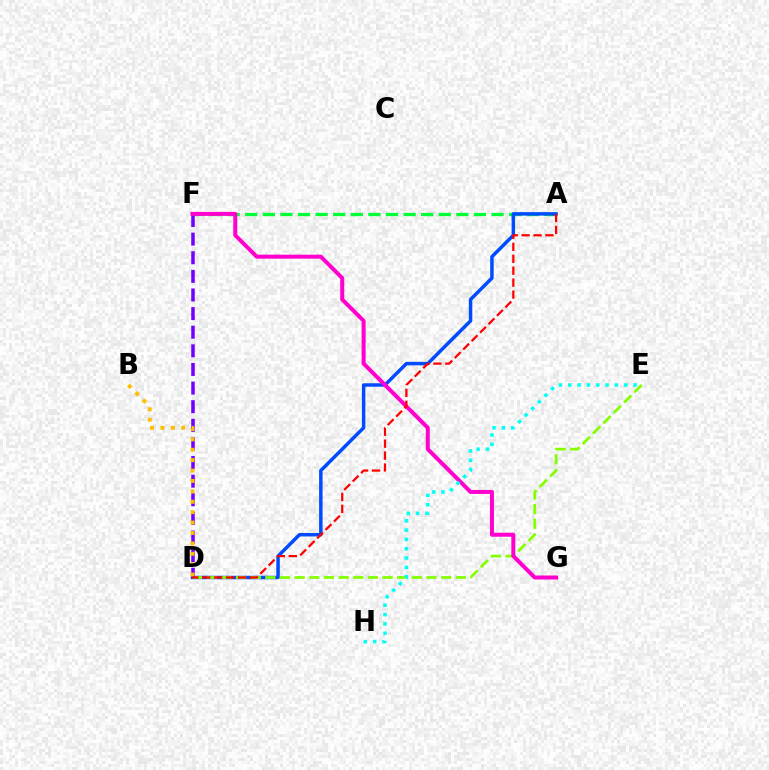{('A', 'F'): [{'color': '#00ff39', 'line_style': 'dashed', 'thickness': 2.39}], ('A', 'D'): [{'color': '#004bff', 'line_style': 'solid', 'thickness': 2.5}, {'color': '#ff0000', 'line_style': 'dashed', 'thickness': 1.62}], ('D', 'E'): [{'color': '#84ff00', 'line_style': 'dashed', 'thickness': 1.99}], ('D', 'F'): [{'color': '#7200ff', 'line_style': 'dashed', 'thickness': 2.53}], ('B', 'D'): [{'color': '#ffbd00', 'line_style': 'dotted', 'thickness': 2.83}], ('F', 'G'): [{'color': '#ff00cf', 'line_style': 'solid', 'thickness': 2.88}], ('E', 'H'): [{'color': '#00fff6', 'line_style': 'dotted', 'thickness': 2.54}]}